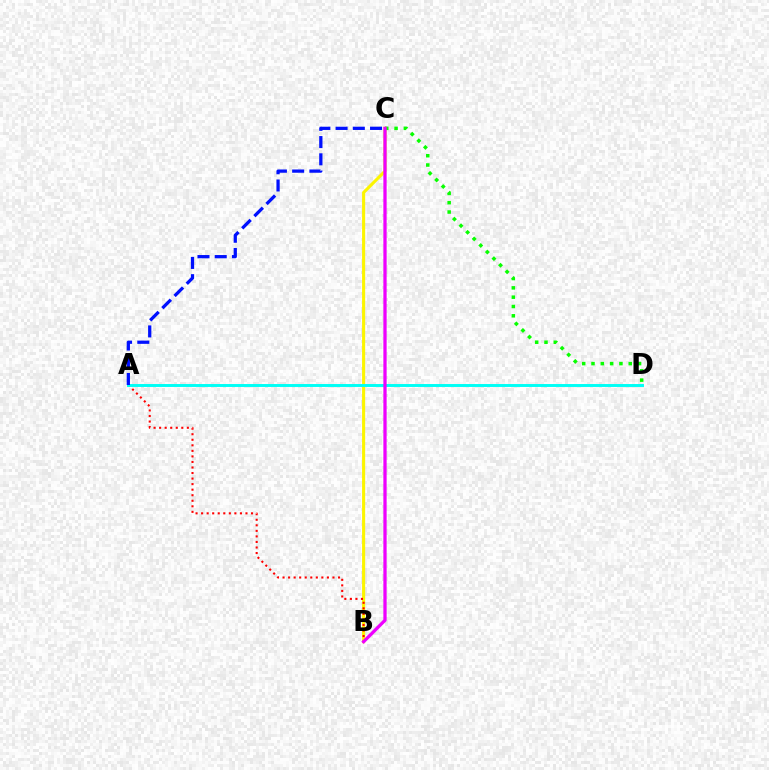{('B', 'C'): [{'color': '#fcf500', 'line_style': 'solid', 'thickness': 2.22}, {'color': '#ee00ff', 'line_style': 'solid', 'thickness': 2.36}], ('A', 'B'): [{'color': '#ff0000', 'line_style': 'dotted', 'thickness': 1.51}], ('A', 'D'): [{'color': '#00fff6', 'line_style': 'solid', 'thickness': 2.12}], ('C', 'D'): [{'color': '#08ff00', 'line_style': 'dotted', 'thickness': 2.53}], ('A', 'C'): [{'color': '#0010ff', 'line_style': 'dashed', 'thickness': 2.34}]}